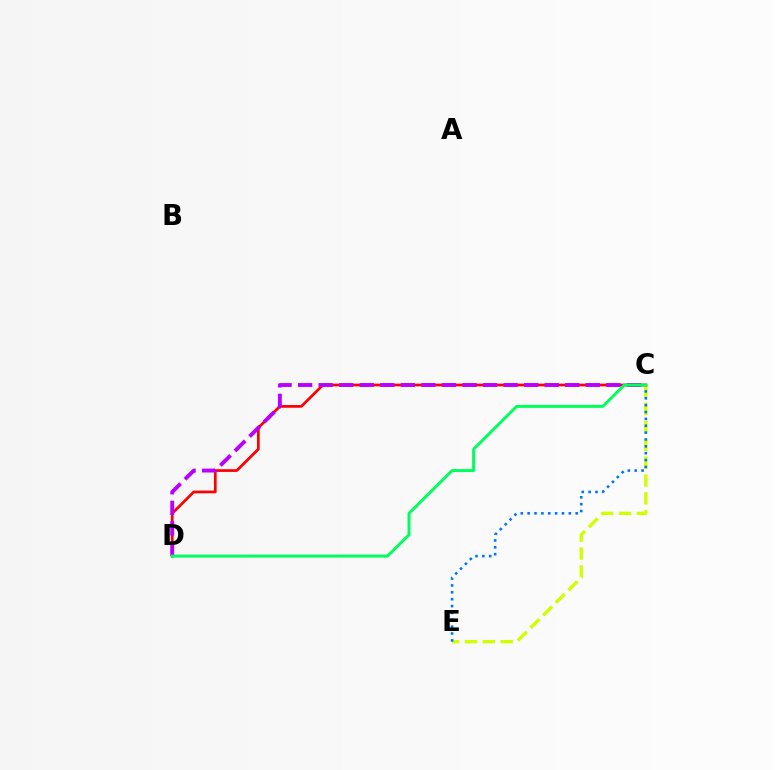{('C', 'E'): [{'color': '#d1ff00', 'line_style': 'dashed', 'thickness': 2.43}, {'color': '#0074ff', 'line_style': 'dotted', 'thickness': 1.86}], ('C', 'D'): [{'color': '#ff0000', 'line_style': 'solid', 'thickness': 1.97}, {'color': '#b900ff', 'line_style': 'dashed', 'thickness': 2.79}, {'color': '#00ff5c', 'line_style': 'solid', 'thickness': 2.13}]}